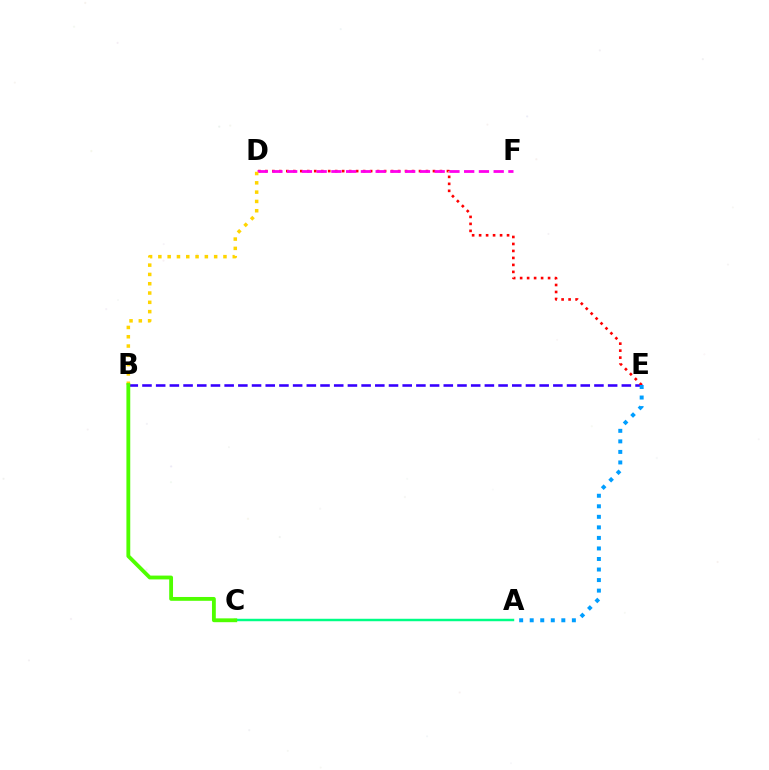{('B', 'E'): [{'color': '#3700ff', 'line_style': 'dashed', 'thickness': 1.86}], ('D', 'E'): [{'color': '#ff0000', 'line_style': 'dotted', 'thickness': 1.9}], ('A', 'E'): [{'color': '#009eff', 'line_style': 'dotted', 'thickness': 2.86}], ('A', 'C'): [{'color': '#00ff86', 'line_style': 'solid', 'thickness': 1.77}], ('D', 'F'): [{'color': '#ff00ed', 'line_style': 'dashed', 'thickness': 2.0}], ('B', 'D'): [{'color': '#ffd500', 'line_style': 'dotted', 'thickness': 2.53}], ('B', 'C'): [{'color': '#4fff00', 'line_style': 'solid', 'thickness': 2.76}]}